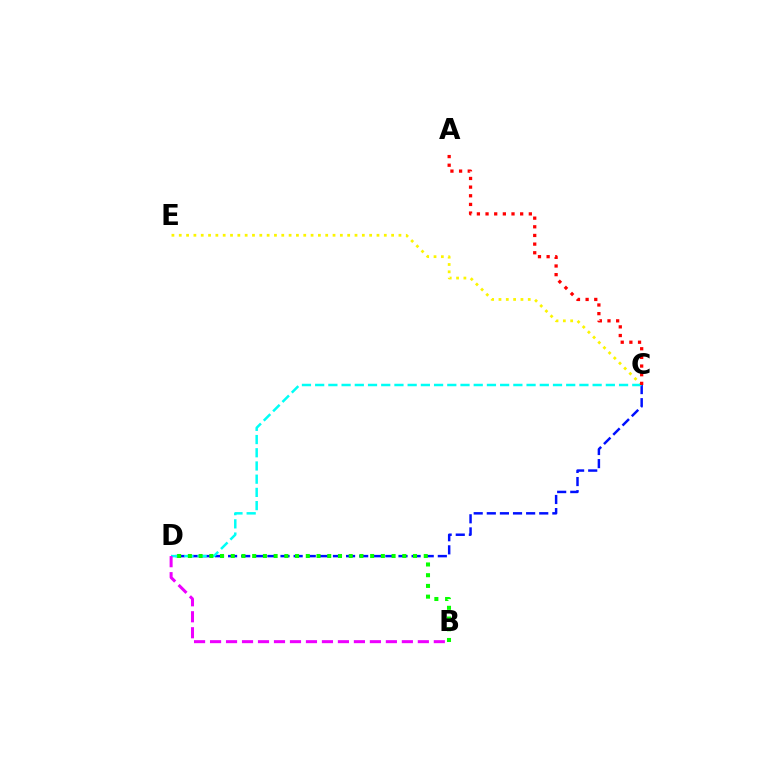{('C', 'D'): [{'color': '#0010ff', 'line_style': 'dashed', 'thickness': 1.78}, {'color': '#00fff6', 'line_style': 'dashed', 'thickness': 1.79}], ('C', 'E'): [{'color': '#fcf500', 'line_style': 'dotted', 'thickness': 1.99}], ('B', 'D'): [{'color': '#ee00ff', 'line_style': 'dashed', 'thickness': 2.17}, {'color': '#08ff00', 'line_style': 'dotted', 'thickness': 2.91}], ('A', 'C'): [{'color': '#ff0000', 'line_style': 'dotted', 'thickness': 2.35}]}